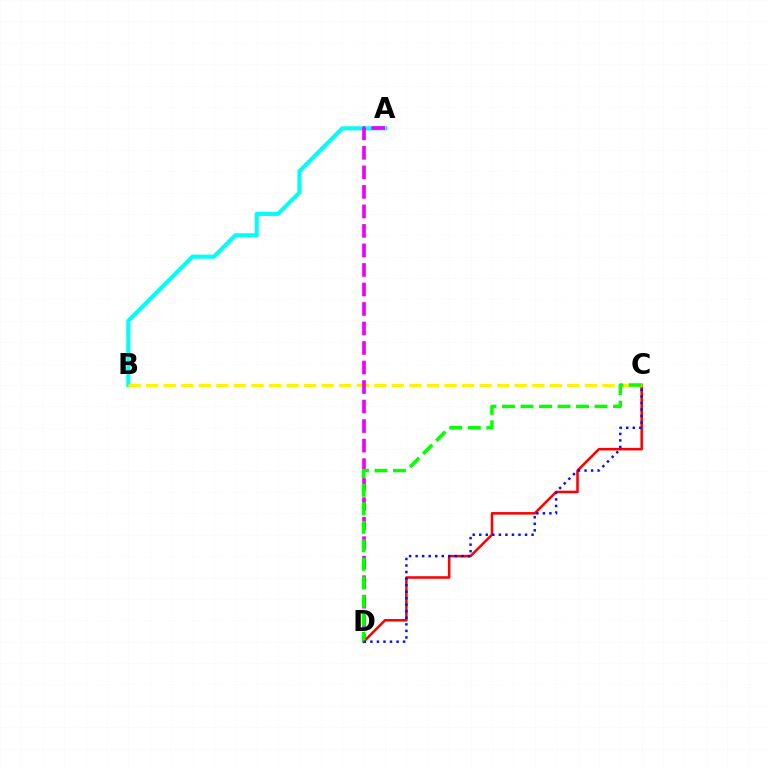{('A', 'B'): [{'color': '#00fff6', 'line_style': 'solid', 'thickness': 2.95}], ('C', 'D'): [{'color': '#ff0000', 'line_style': 'solid', 'thickness': 1.83}, {'color': '#08ff00', 'line_style': 'dashed', 'thickness': 2.52}, {'color': '#0010ff', 'line_style': 'dotted', 'thickness': 1.78}], ('B', 'C'): [{'color': '#fcf500', 'line_style': 'dashed', 'thickness': 2.38}], ('A', 'D'): [{'color': '#ee00ff', 'line_style': 'dashed', 'thickness': 2.65}]}